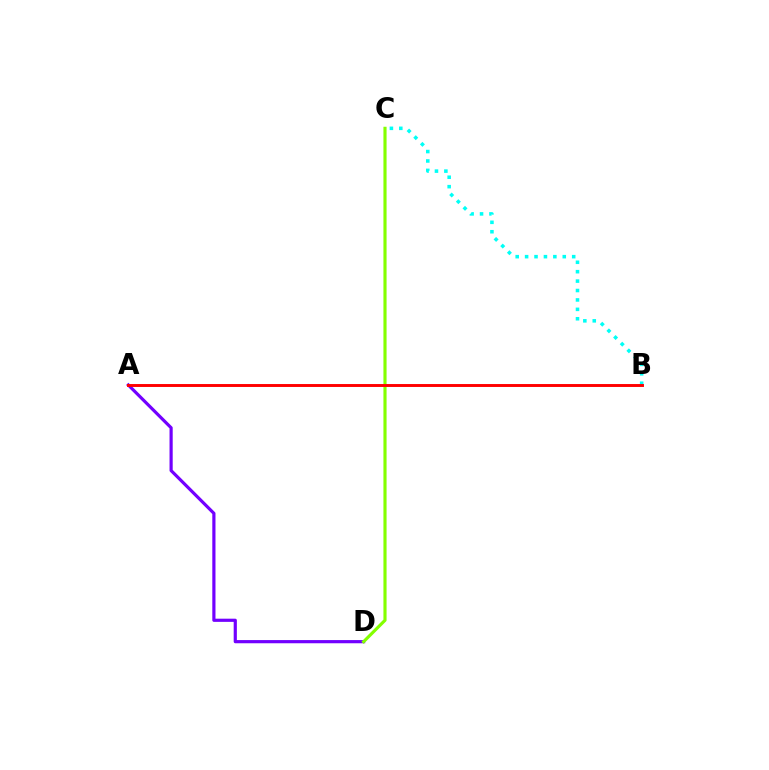{('B', 'C'): [{'color': '#00fff6', 'line_style': 'dotted', 'thickness': 2.56}], ('A', 'D'): [{'color': '#7200ff', 'line_style': 'solid', 'thickness': 2.29}], ('C', 'D'): [{'color': '#84ff00', 'line_style': 'solid', 'thickness': 2.26}], ('A', 'B'): [{'color': '#ff0000', 'line_style': 'solid', 'thickness': 2.1}]}